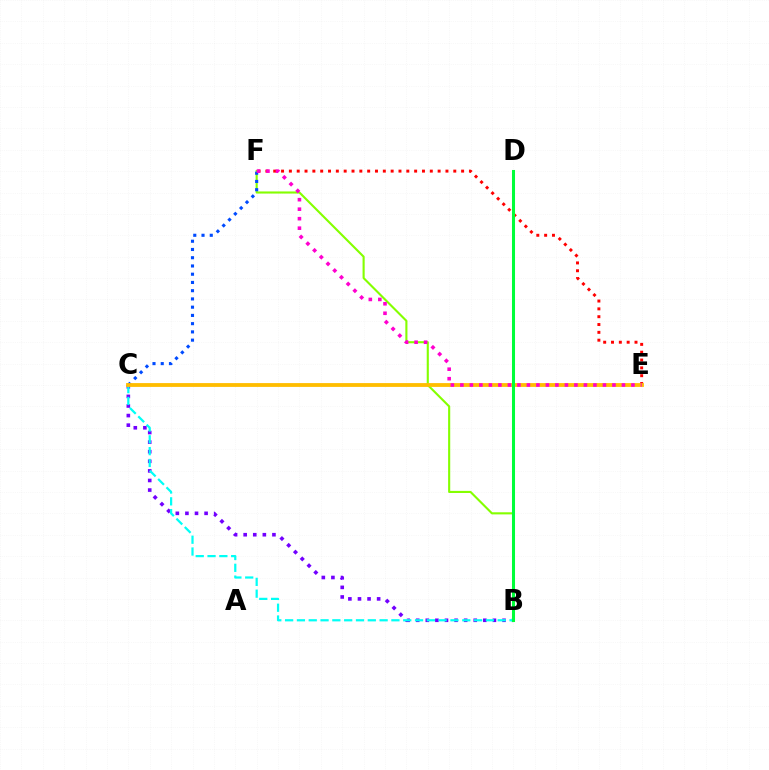{('B', 'F'): [{'color': '#84ff00', 'line_style': 'solid', 'thickness': 1.52}], ('C', 'F'): [{'color': '#004bff', 'line_style': 'dotted', 'thickness': 2.24}], ('B', 'C'): [{'color': '#7200ff', 'line_style': 'dotted', 'thickness': 2.6}, {'color': '#00fff6', 'line_style': 'dashed', 'thickness': 1.6}], ('E', 'F'): [{'color': '#ff0000', 'line_style': 'dotted', 'thickness': 2.13}, {'color': '#ff00cf', 'line_style': 'dotted', 'thickness': 2.58}], ('C', 'E'): [{'color': '#ffbd00', 'line_style': 'solid', 'thickness': 2.74}], ('B', 'D'): [{'color': '#00ff39', 'line_style': 'solid', 'thickness': 2.19}]}